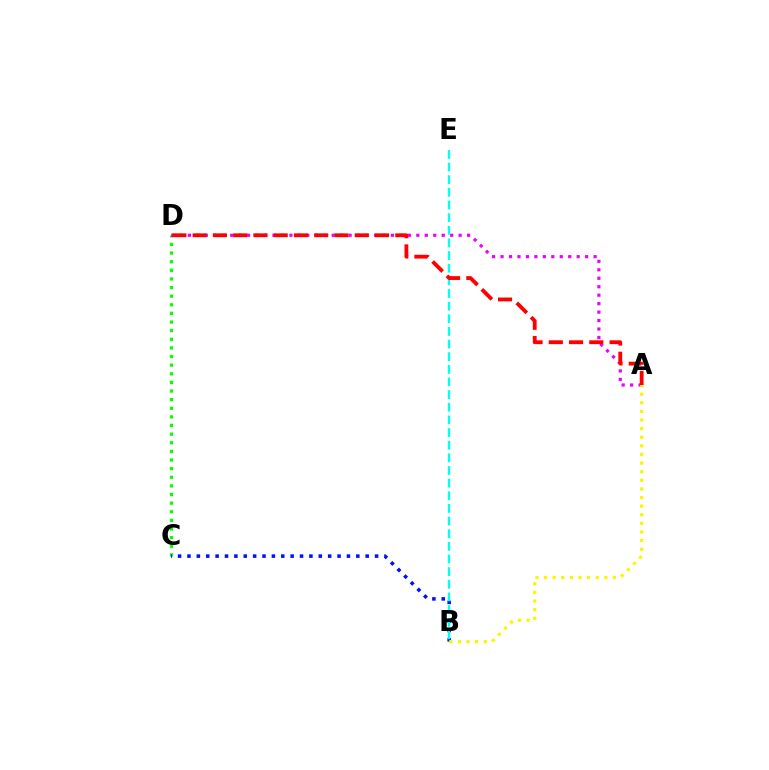{('C', 'D'): [{'color': '#08ff00', 'line_style': 'dotted', 'thickness': 2.34}], ('B', 'C'): [{'color': '#0010ff', 'line_style': 'dotted', 'thickness': 2.55}], ('B', 'E'): [{'color': '#00fff6', 'line_style': 'dashed', 'thickness': 1.72}], ('A', 'D'): [{'color': '#ee00ff', 'line_style': 'dotted', 'thickness': 2.3}, {'color': '#ff0000', 'line_style': 'dashed', 'thickness': 2.75}], ('A', 'B'): [{'color': '#fcf500', 'line_style': 'dotted', 'thickness': 2.34}]}